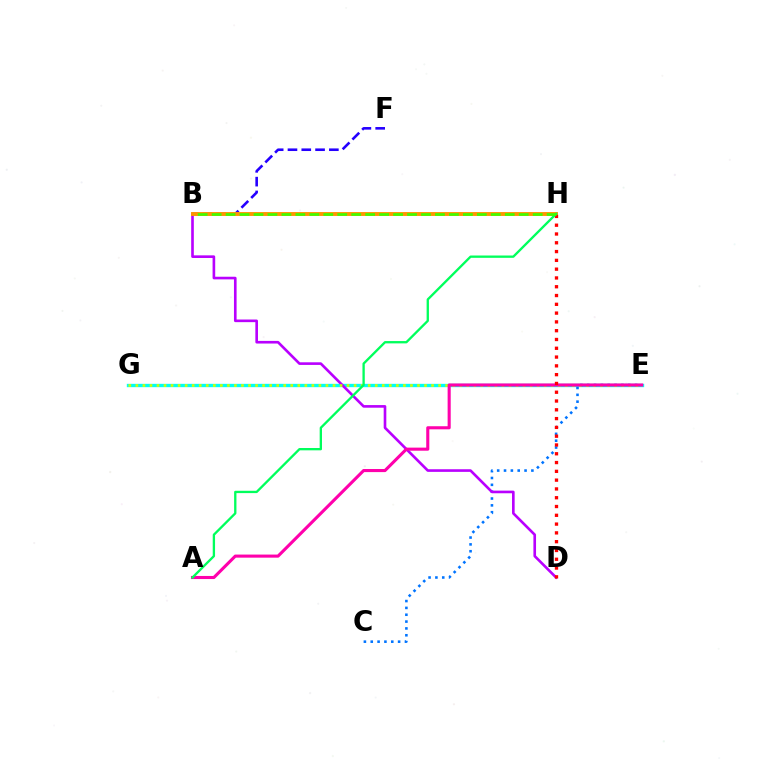{('B', 'F'): [{'color': '#2500ff', 'line_style': 'dashed', 'thickness': 1.87}], ('E', 'G'): [{'color': '#00fff6', 'line_style': 'solid', 'thickness': 2.41}, {'color': '#d1ff00', 'line_style': 'dotted', 'thickness': 1.91}], ('C', 'E'): [{'color': '#0074ff', 'line_style': 'dotted', 'thickness': 1.86}], ('B', 'D'): [{'color': '#b900ff', 'line_style': 'solid', 'thickness': 1.9}], ('B', 'H'): [{'color': '#ff9400', 'line_style': 'solid', 'thickness': 2.81}, {'color': '#3dff00', 'line_style': 'dashed', 'thickness': 1.9}], ('A', 'E'): [{'color': '#ff00ac', 'line_style': 'solid', 'thickness': 2.23}], ('D', 'H'): [{'color': '#ff0000', 'line_style': 'dotted', 'thickness': 2.39}], ('A', 'H'): [{'color': '#00ff5c', 'line_style': 'solid', 'thickness': 1.67}]}